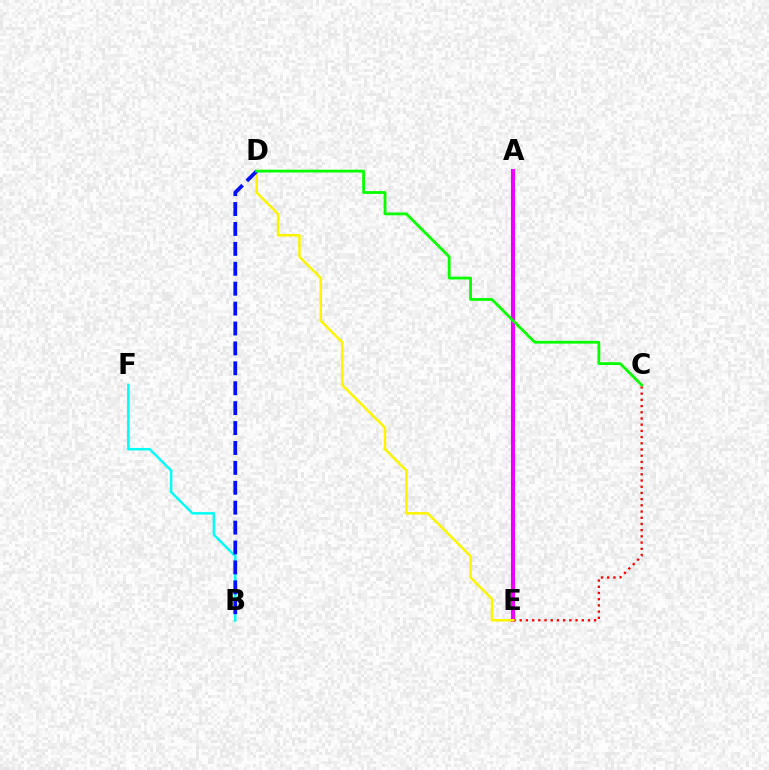{('A', 'E'): [{'color': '#ee00ff', 'line_style': 'solid', 'thickness': 2.94}], ('B', 'F'): [{'color': '#00fff6', 'line_style': 'solid', 'thickness': 1.79}], ('C', 'E'): [{'color': '#ff0000', 'line_style': 'dotted', 'thickness': 1.69}], ('D', 'E'): [{'color': '#fcf500', 'line_style': 'solid', 'thickness': 1.82}], ('B', 'D'): [{'color': '#0010ff', 'line_style': 'dashed', 'thickness': 2.7}], ('C', 'D'): [{'color': '#08ff00', 'line_style': 'solid', 'thickness': 2.02}]}